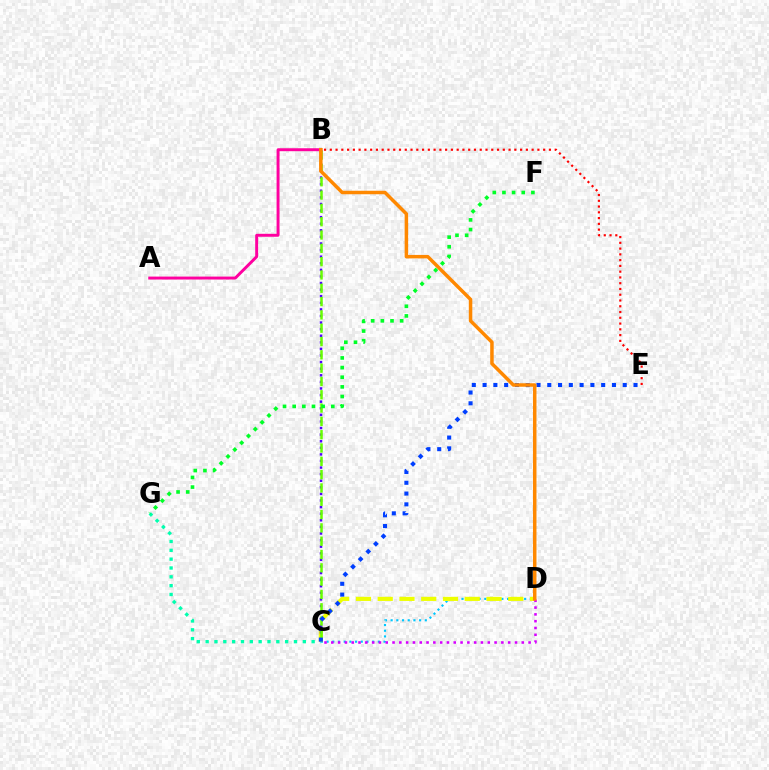{('C', 'D'): [{'color': '#00c7ff', 'line_style': 'dotted', 'thickness': 1.55}, {'color': '#eeff00', 'line_style': 'dashed', 'thickness': 2.96}, {'color': '#d600ff', 'line_style': 'dotted', 'thickness': 1.85}], ('C', 'G'): [{'color': '#00ffaf', 'line_style': 'dotted', 'thickness': 2.4}], ('B', 'C'): [{'color': '#4f00ff', 'line_style': 'dotted', 'thickness': 1.79}, {'color': '#66ff00', 'line_style': 'dashed', 'thickness': 1.81}], ('C', 'E'): [{'color': '#003fff', 'line_style': 'dotted', 'thickness': 2.93}], ('B', 'E'): [{'color': '#ff0000', 'line_style': 'dotted', 'thickness': 1.57}], ('A', 'B'): [{'color': '#ff00a0', 'line_style': 'solid', 'thickness': 2.12}], ('B', 'D'): [{'color': '#ff8800', 'line_style': 'solid', 'thickness': 2.51}], ('F', 'G'): [{'color': '#00ff27', 'line_style': 'dotted', 'thickness': 2.62}]}